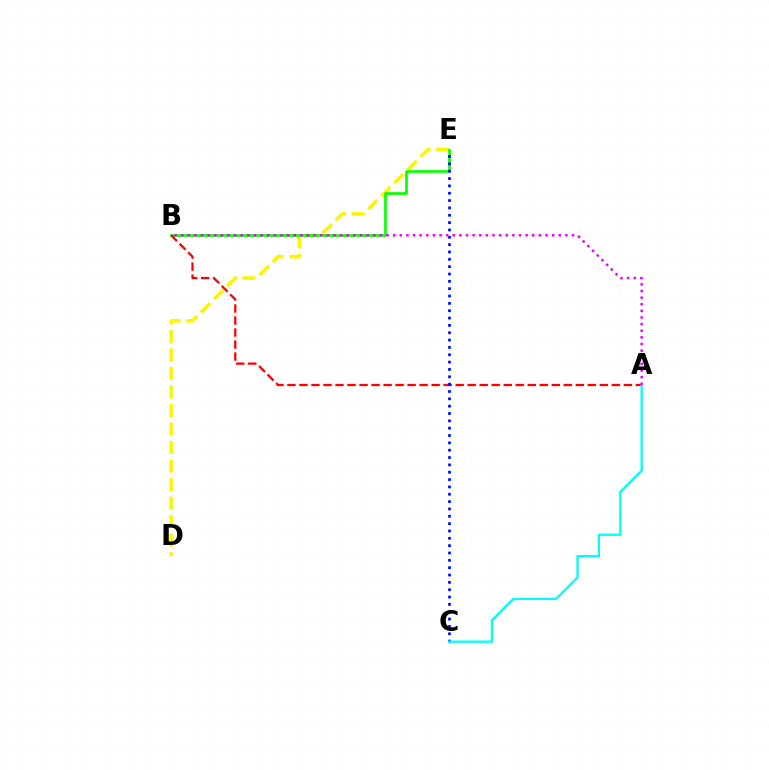{('D', 'E'): [{'color': '#fcf500', 'line_style': 'dashed', 'thickness': 2.52}], ('B', 'E'): [{'color': '#08ff00', 'line_style': 'solid', 'thickness': 1.92}], ('A', 'B'): [{'color': '#ff0000', 'line_style': 'dashed', 'thickness': 1.63}, {'color': '#ee00ff', 'line_style': 'dotted', 'thickness': 1.8}], ('C', 'E'): [{'color': '#0010ff', 'line_style': 'dotted', 'thickness': 1.99}], ('A', 'C'): [{'color': '#00fff6', 'line_style': 'solid', 'thickness': 1.66}]}